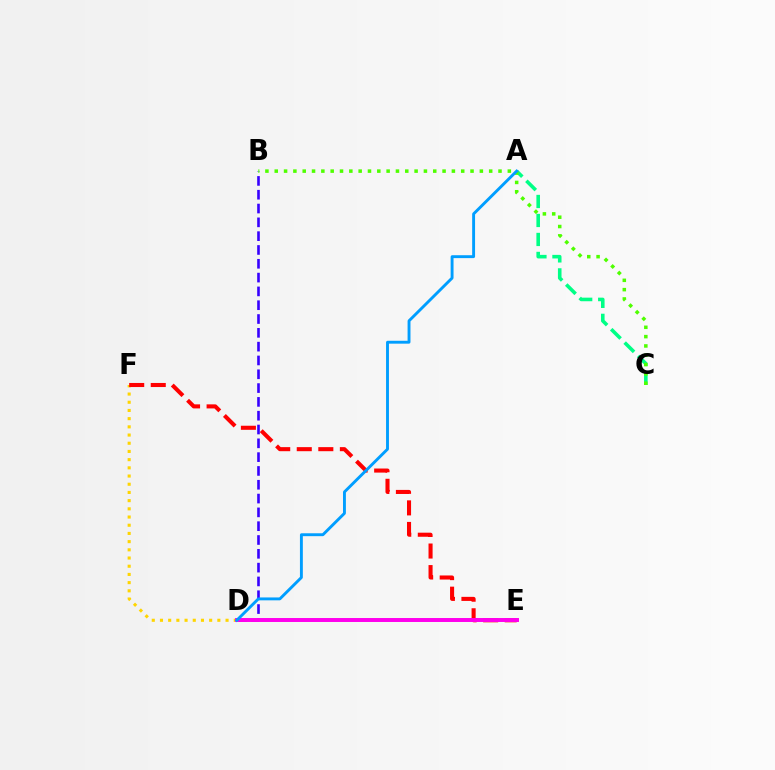{('A', 'C'): [{'color': '#00ff86', 'line_style': 'dashed', 'thickness': 2.58}], ('D', 'F'): [{'color': '#ffd500', 'line_style': 'dotted', 'thickness': 2.23}], ('E', 'F'): [{'color': '#ff0000', 'line_style': 'dashed', 'thickness': 2.93}], ('B', 'D'): [{'color': '#3700ff', 'line_style': 'dashed', 'thickness': 1.88}], ('B', 'C'): [{'color': '#4fff00', 'line_style': 'dotted', 'thickness': 2.53}], ('D', 'E'): [{'color': '#ff00ed', 'line_style': 'solid', 'thickness': 2.85}], ('A', 'D'): [{'color': '#009eff', 'line_style': 'solid', 'thickness': 2.08}]}